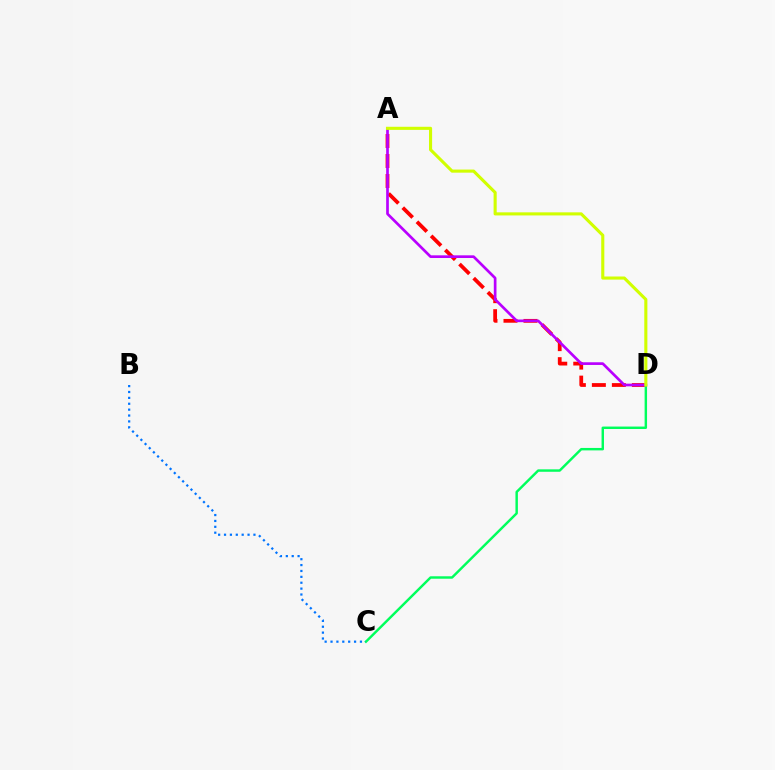{('A', 'D'): [{'color': '#ff0000', 'line_style': 'dashed', 'thickness': 2.72}, {'color': '#b900ff', 'line_style': 'solid', 'thickness': 1.93}, {'color': '#d1ff00', 'line_style': 'solid', 'thickness': 2.23}], ('C', 'D'): [{'color': '#00ff5c', 'line_style': 'solid', 'thickness': 1.76}], ('B', 'C'): [{'color': '#0074ff', 'line_style': 'dotted', 'thickness': 1.6}]}